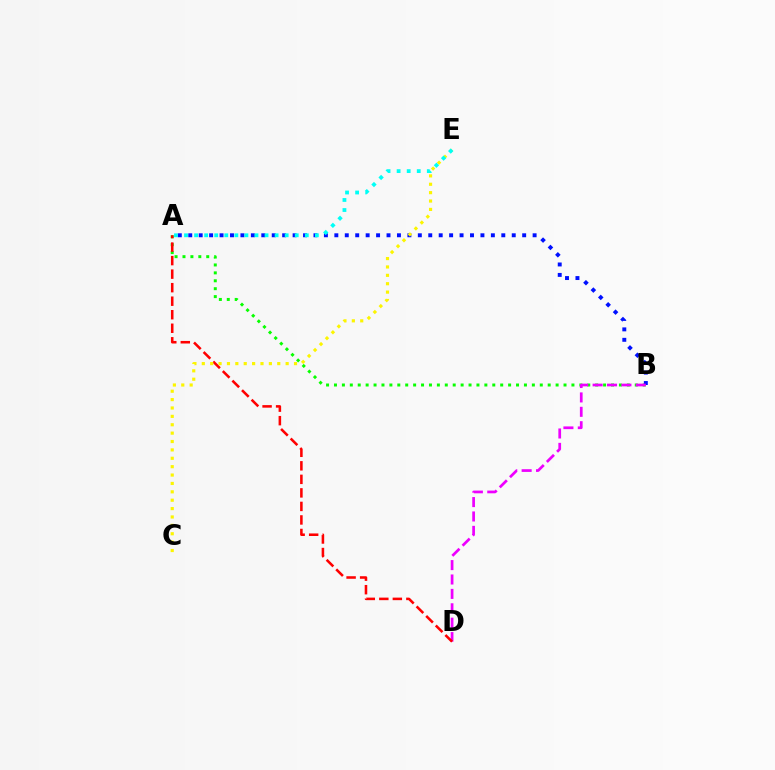{('A', 'B'): [{'color': '#08ff00', 'line_style': 'dotted', 'thickness': 2.15}, {'color': '#0010ff', 'line_style': 'dotted', 'thickness': 2.84}], ('B', 'D'): [{'color': '#ee00ff', 'line_style': 'dashed', 'thickness': 1.96}], ('A', 'D'): [{'color': '#ff0000', 'line_style': 'dashed', 'thickness': 1.84}], ('C', 'E'): [{'color': '#fcf500', 'line_style': 'dotted', 'thickness': 2.28}], ('A', 'E'): [{'color': '#00fff6', 'line_style': 'dotted', 'thickness': 2.73}]}